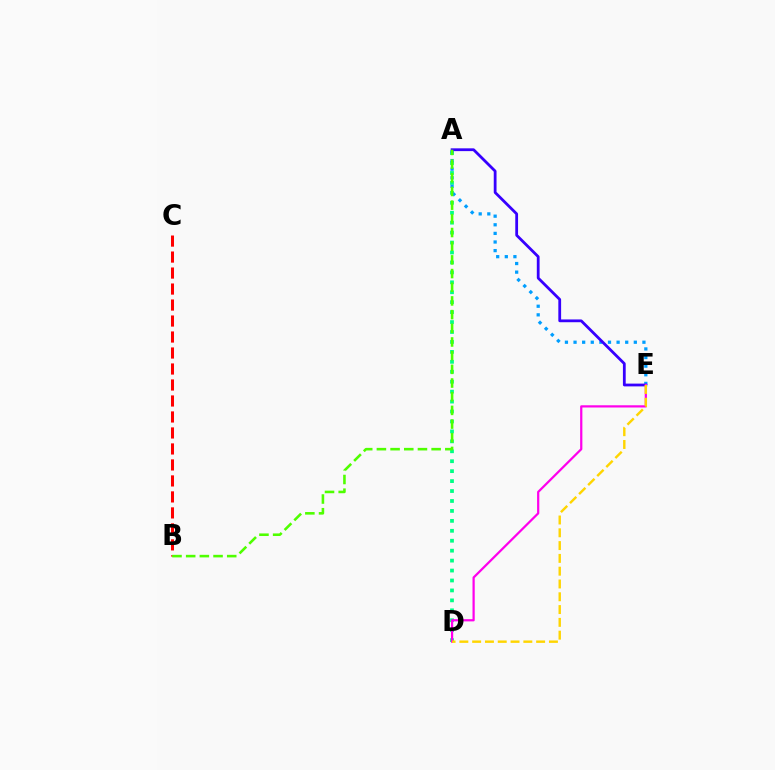{('A', 'D'): [{'color': '#00ff86', 'line_style': 'dotted', 'thickness': 2.7}], ('A', 'E'): [{'color': '#009eff', 'line_style': 'dotted', 'thickness': 2.34}, {'color': '#3700ff', 'line_style': 'solid', 'thickness': 2.0}], ('D', 'E'): [{'color': '#ff00ed', 'line_style': 'solid', 'thickness': 1.6}, {'color': '#ffd500', 'line_style': 'dashed', 'thickness': 1.74}], ('B', 'C'): [{'color': '#ff0000', 'line_style': 'dashed', 'thickness': 2.17}], ('A', 'B'): [{'color': '#4fff00', 'line_style': 'dashed', 'thickness': 1.86}]}